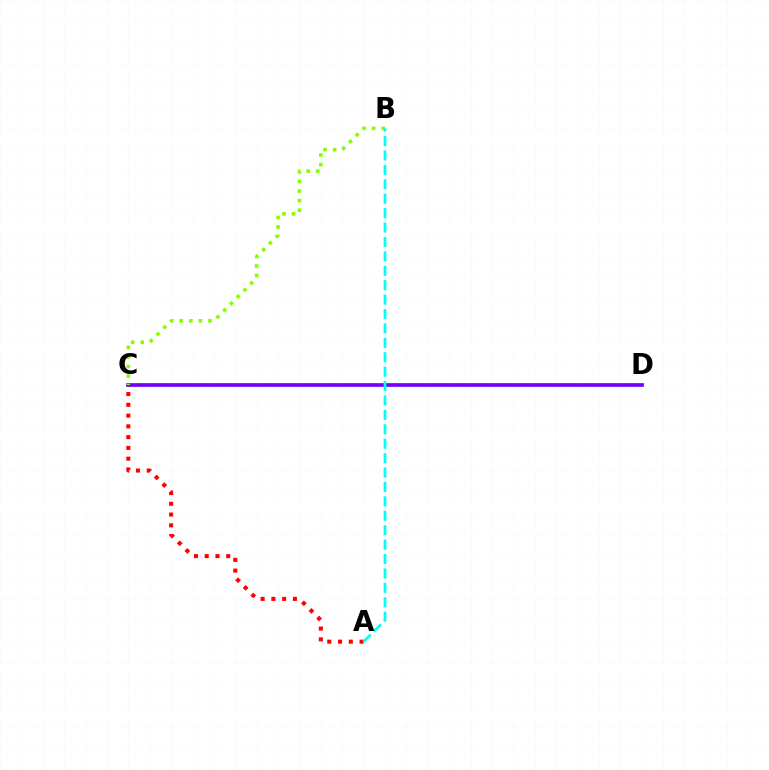{('A', 'C'): [{'color': '#ff0000', 'line_style': 'dotted', 'thickness': 2.93}], ('C', 'D'): [{'color': '#7200ff', 'line_style': 'solid', 'thickness': 2.66}], ('B', 'C'): [{'color': '#84ff00', 'line_style': 'dotted', 'thickness': 2.6}], ('A', 'B'): [{'color': '#00fff6', 'line_style': 'dashed', 'thickness': 1.96}]}